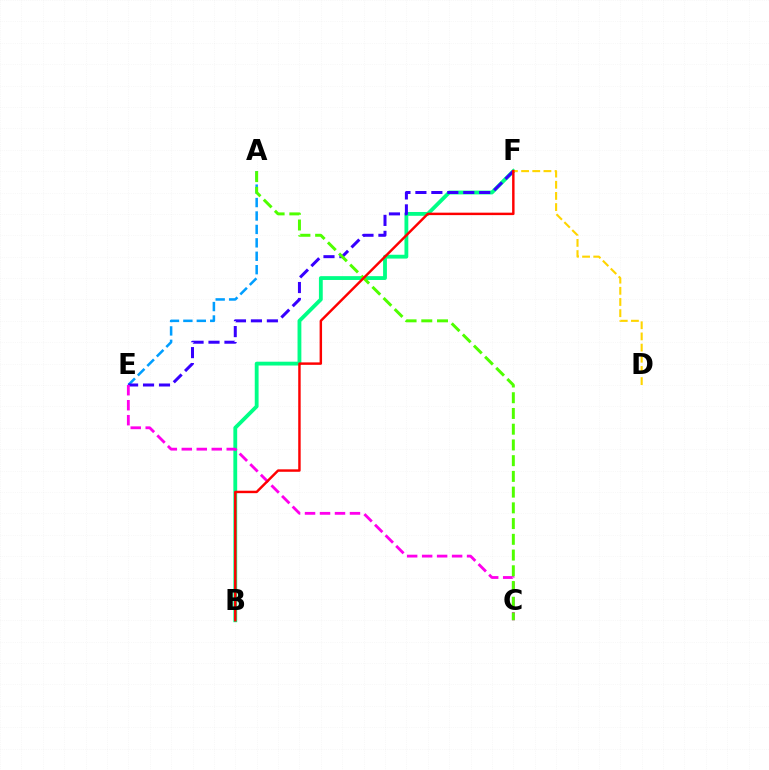{('B', 'F'): [{'color': '#00ff86', 'line_style': 'solid', 'thickness': 2.75}, {'color': '#ff0000', 'line_style': 'solid', 'thickness': 1.76}], ('D', 'F'): [{'color': '#ffd500', 'line_style': 'dashed', 'thickness': 1.52}], ('A', 'E'): [{'color': '#009eff', 'line_style': 'dashed', 'thickness': 1.82}], ('E', 'F'): [{'color': '#3700ff', 'line_style': 'dashed', 'thickness': 2.17}], ('C', 'E'): [{'color': '#ff00ed', 'line_style': 'dashed', 'thickness': 2.04}], ('A', 'C'): [{'color': '#4fff00', 'line_style': 'dashed', 'thickness': 2.14}]}